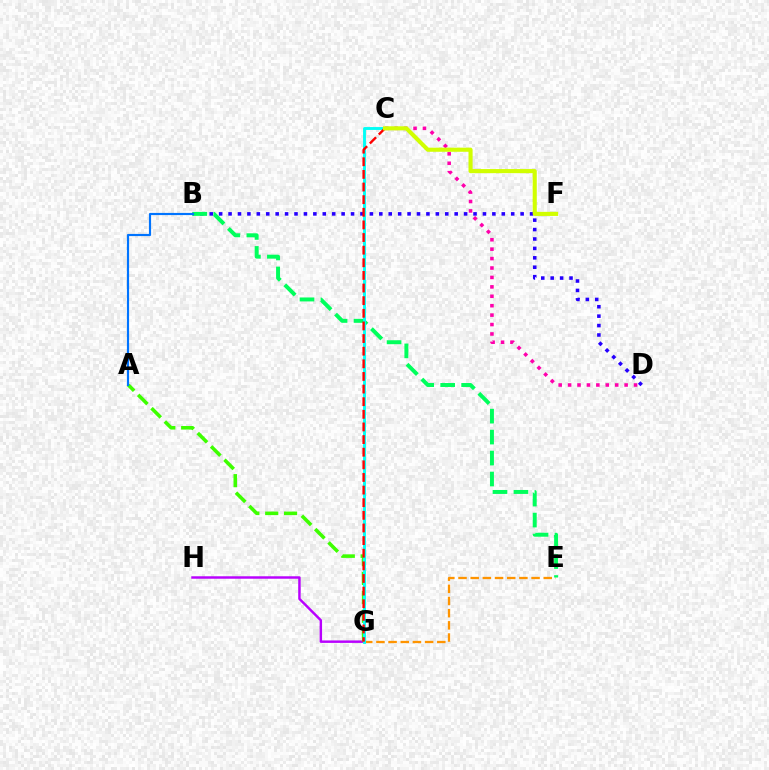{('C', 'D'): [{'color': '#ff00ac', 'line_style': 'dotted', 'thickness': 2.56}], ('E', 'G'): [{'color': '#ff9400', 'line_style': 'dashed', 'thickness': 1.65}], ('B', 'D'): [{'color': '#2500ff', 'line_style': 'dotted', 'thickness': 2.56}], ('G', 'H'): [{'color': '#b900ff', 'line_style': 'solid', 'thickness': 1.77}], ('B', 'E'): [{'color': '#00ff5c', 'line_style': 'dashed', 'thickness': 2.85}], ('A', 'G'): [{'color': '#3dff00', 'line_style': 'dashed', 'thickness': 2.56}], ('C', 'G'): [{'color': '#00fff6', 'line_style': 'solid', 'thickness': 2.08}, {'color': '#ff0000', 'line_style': 'dashed', 'thickness': 1.72}], ('A', 'B'): [{'color': '#0074ff', 'line_style': 'solid', 'thickness': 1.56}], ('C', 'F'): [{'color': '#d1ff00', 'line_style': 'solid', 'thickness': 2.95}]}